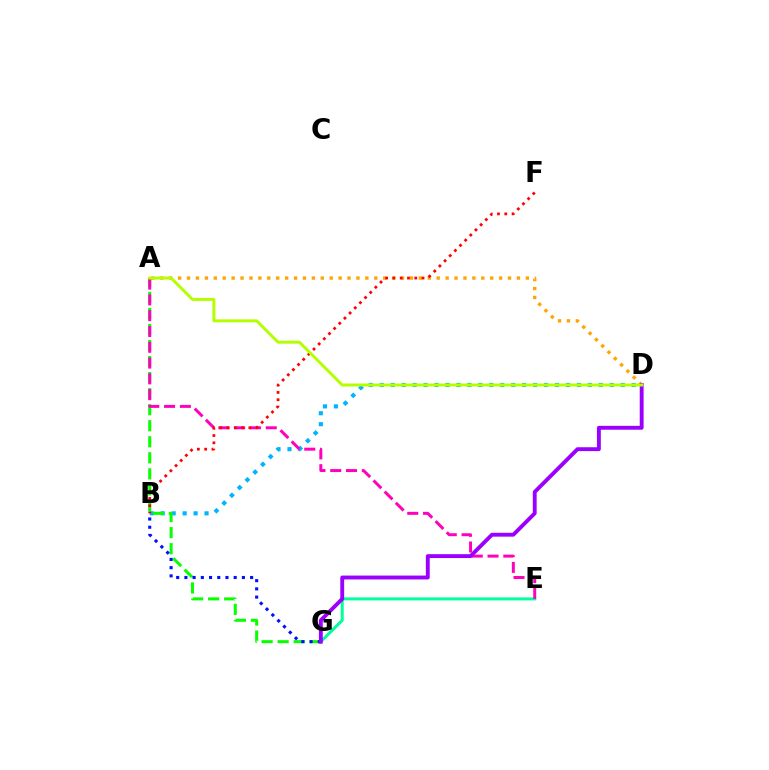{('B', 'D'): [{'color': '#00b5ff', 'line_style': 'dotted', 'thickness': 2.98}], ('E', 'G'): [{'color': '#00ff9d', 'line_style': 'solid', 'thickness': 2.16}], ('A', 'D'): [{'color': '#ffa500', 'line_style': 'dotted', 'thickness': 2.42}, {'color': '#b3ff00', 'line_style': 'solid', 'thickness': 2.13}], ('A', 'G'): [{'color': '#08ff00', 'line_style': 'dashed', 'thickness': 2.18}], ('A', 'E'): [{'color': '#ff00bd', 'line_style': 'dashed', 'thickness': 2.15}], ('B', 'G'): [{'color': '#0010ff', 'line_style': 'dotted', 'thickness': 2.23}], ('B', 'F'): [{'color': '#ff0000', 'line_style': 'dotted', 'thickness': 1.98}], ('D', 'G'): [{'color': '#9b00ff', 'line_style': 'solid', 'thickness': 2.79}]}